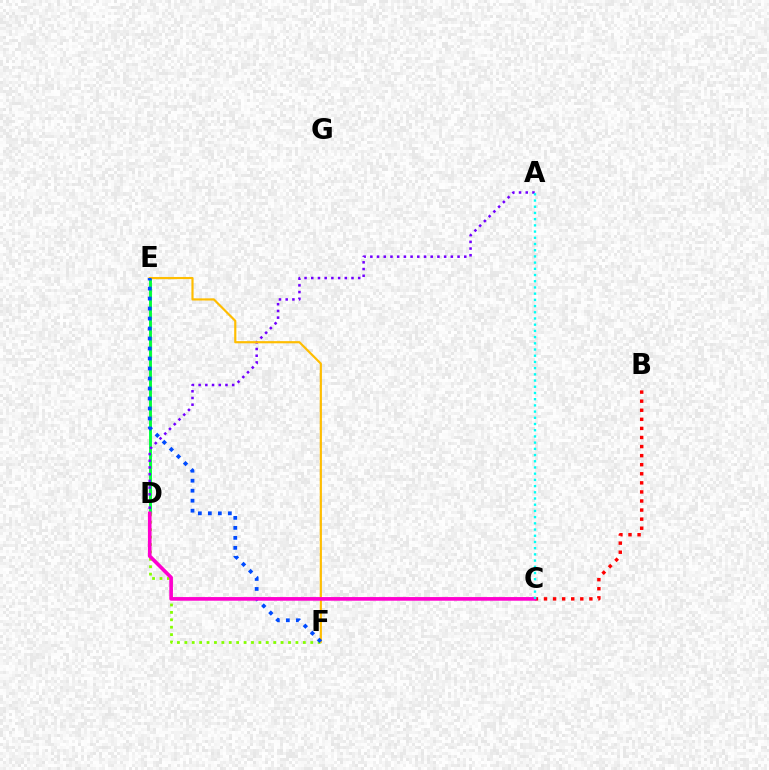{('D', 'E'): [{'color': '#00ff39', 'line_style': 'solid', 'thickness': 2.09}], ('A', 'D'): [{'color': '#7200ff', 'line_style': 'dotted', 'thickness': 1.82}], ('D', 'F'): [{'color': '#84ff00', 'line_style': 'dotted', 'thickness': 2.01}], ('B', 'C'): [{'color': '#ff0000', 'line_style': 'dotted', 'thickness': 2.47}], ('E', 'F'): [{'color': '#ffbd00', 'line_style': 'solid', 'thickness': 1.57}, {'color': '#004bff', 'line_style': 'dotted', 'thickness': 2.72}], ('C', 'D'): [{'color': '#ff00cf', 'line_style': 'solid', 'thickness': 2.63}], ('A', 'C'): [{'color': '#00fff6', 'line_style': 'dotted', 'thickness': 1.69}]}